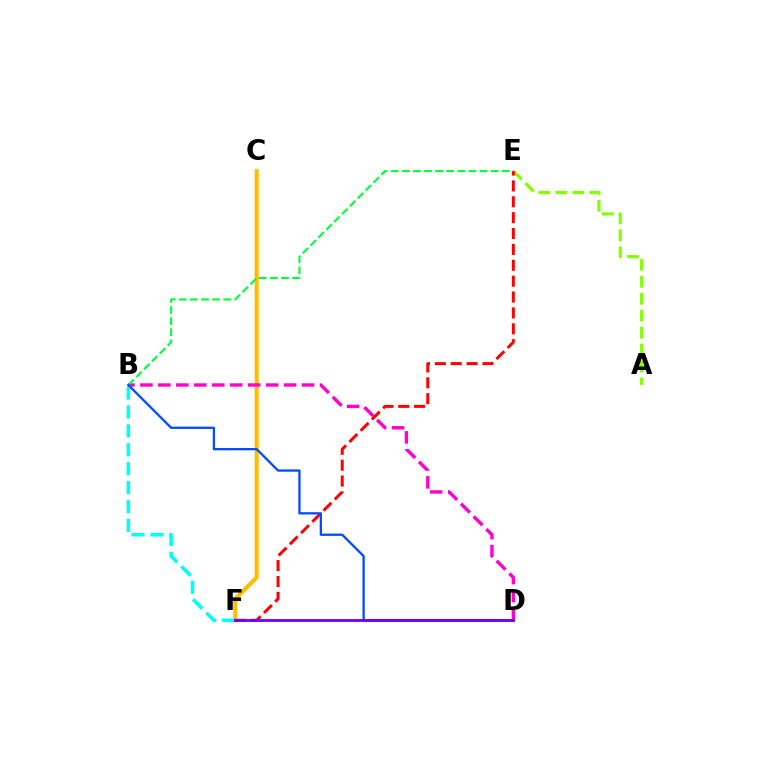{('C', 'F'): [{'color': '#ffbd00', 'line_style': 'solid', 'thickness': 2.95}], ('B', 'D'): [{'color': '#ff00cf', 'line_style': 'dashed', 'thickness': 2.44}, {'color': '#004bff', 'line_style': 'solid', 'thickness': 1.65}], ('B', 'E'): [{'color': '#00ff39', 'line_style': 'dashed', 'thickness': 1.51}], ('A', 'E'): [{'color': '#84ff00', 'line_style': 'dashed', 'thickness': 2.3}], ('B', 'F'): [{'color': '#00fff6', 'line_style': 'dashed', 'thickness': 2.57}], ('E', 'F'): [{'color': '#ff0000', 'line_style': 'dashed', 'thickness': 2.16}], ('D', 'F'): [{'color': '#7200ff', 'line_style': 'solid', 'thickness': 2.05}]}